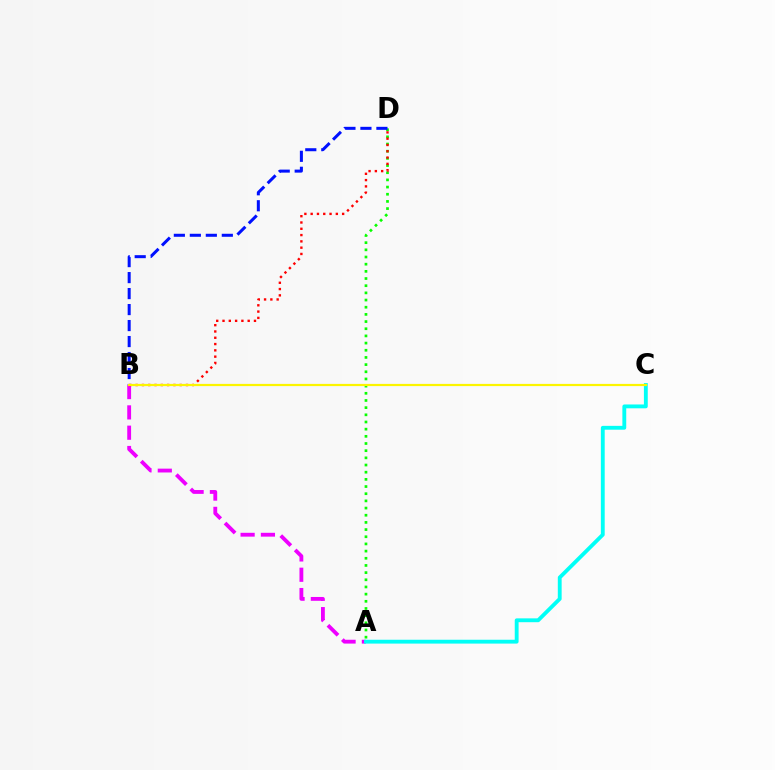{('A', 'D'): [{'color': '#08ff00', 'line_style': 'dotted', 'thickness': 1.95}], ('A', 'B'): [{'color': '#ee00ff', 'line_style': 'dashed', 'thickness': 2.76}], ('B', 'D'): [{'color': '#0010ff', 'line_style': 'dashed', 'thickness': 2.17}, {'color': '#ff0000', 'line_style': 'dotted', 'thickness': 1.71}], ('A', 'C'): [{'color': '#00fff6', 'line_style': 'solid', 'thickness': 2.77}], ('B', 'C'): [{'color': '#fcf500', 'line_style': 'solid', 'thickness': 1.59}]}